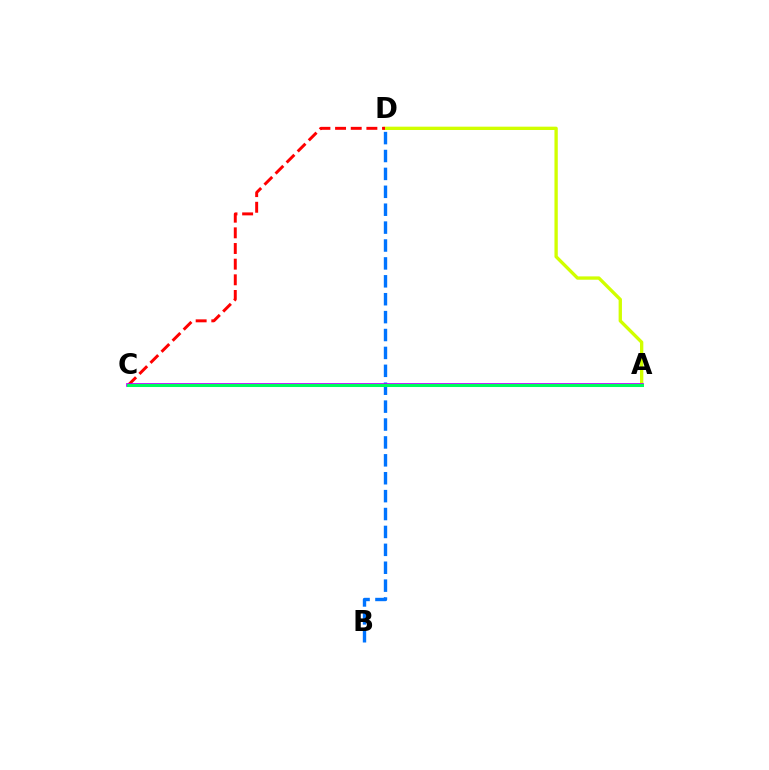{('A', 'D'): [{'color': '#d1ff00', 'line_style': 'solid', 'thickness': 2.39}], ('C', 'D'): [{'color': '#ff0000', 'line_style': 'dashed', 'thickness': 2.13}], ('B', 'D'): [{'color': '#0074ff', 'line_style': 'dashed', 'thickness': 2.43}], ('A', 'C'): [{'color': '#b900ff', 'line_style': 'solid', 'thickness': 2.68}, {'color': '#00ff5c', 'line_style': 'solid', 'thickness': 2.19}]}